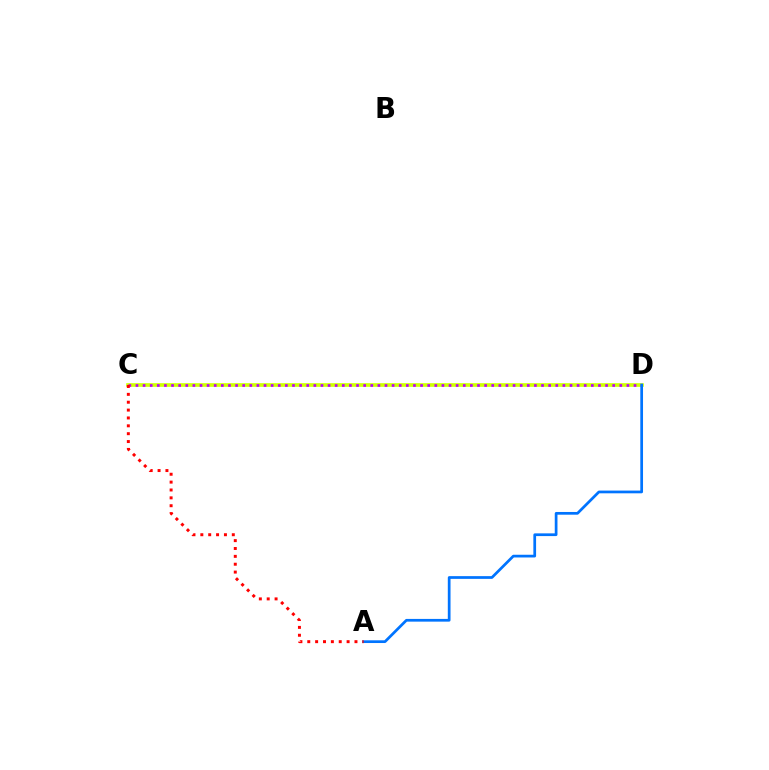{('C', 'D'): [{'color': '#00ff5c', 'line_style': 'solid', 'thickness': 1.61}, {'color': '#d1ff00', 'line_style': 'solid', 'thickness': 2.59}, {'color': '#b900ff', 'line_style': 'dotted', 'thickness': 1.93}], ('A', 'D'): [{'color': '#0074ff', 'line_style': 'solid', 'thickness': 1.96}], ('A', 'C'): [{'color': '#ff0000', 'line_style': 'dotted', 'thickness': 2.14}]}